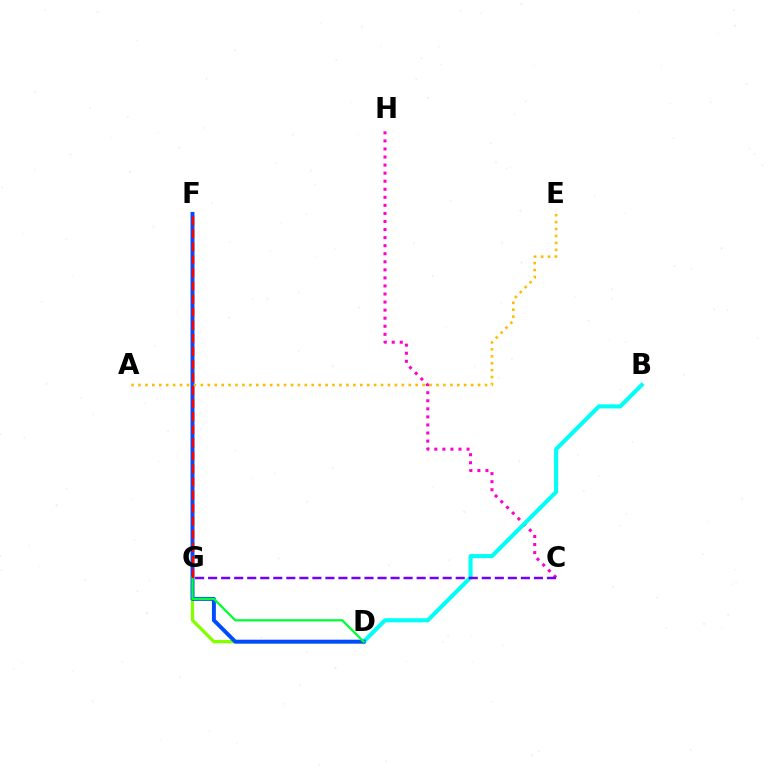{('D', 'G'): [{'color': '#84ff00', 'line_style': 'solid', 'thickness': 2.36}, {'color': '#00ff39', 'line_style': 'solid', 'thickness': 1.64}], ('C', 'H'): [{'color': '#ff00cf', 'line_style': 'dotted', 'thickness': 2.19}], ('B', 'D'): [{'color': '#00fff6', 'line_style': 'solid', 'thickness': 2.95}], ('D', 'F'): [{'color': '#004bff', 'line_style': 'solid', 'thickness': 2.83}], ('A', 'E'): [{'color': '#ffbd00', 'line_style': 'dotted', 'thickness': 1.88}], ('C', 'G'): [{'color': '#7200ff', 'line_style': 'dashed', 'thickness': 1.77}], ('F', 'G'): [{'color': '#ff0000', 'line_style': 'dashed', 'thickness': 1.77}]}